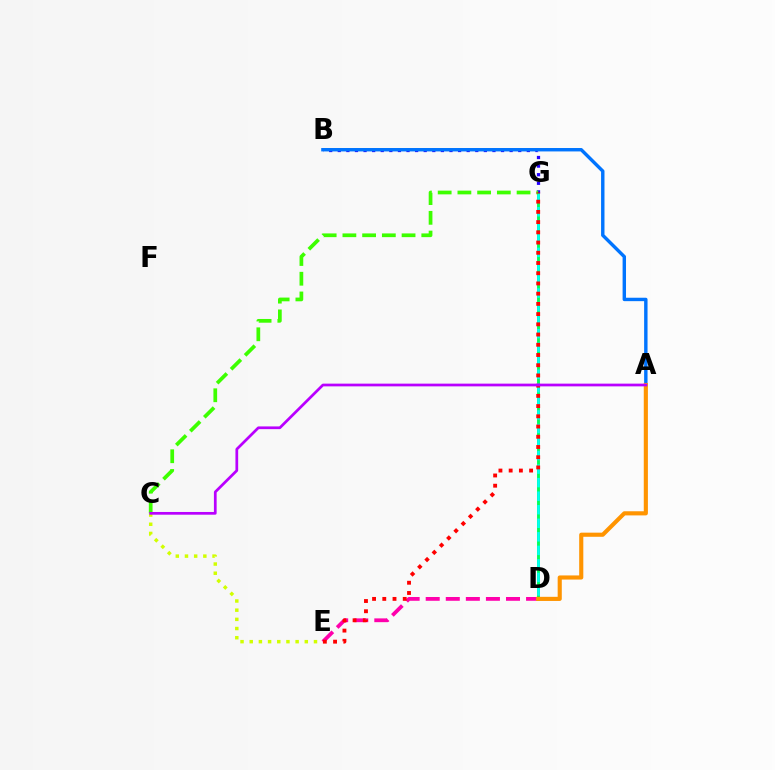{('D', 'E'): [{'color': '#ff00ac', 'line_style': 'dashed', 'thickness': 2.73}], ('D', 'G'): [{'color': '#00ff5c', 'line_style': 'solid', 'thickness': 2.09}, {'color': '#00fff6', 'line_style': 'dashed', 'thickness': 1.84}], ('B', 'G'): [{'color': '#2500ff', 'line_style': 'dotted', 'thickness': 2.33}], ('A', 'B'): [{'color': '#0074ff', 'line_style': 'solid', 'thickness': 2.46}], ('A', 'D'): [{'color': '#ff9400', 'line_style': 'solid', 'thickness': 2.97}], ('C', 'G'): [{'color': '#3dff00', 'line_style': 'dashed', 'thickness': 2.68}], ('E', 'G'): [{'color': '#ff0000', 'line_style': 'dotted', 'thickness': 2.78}], ('C', 'E'): [{'color': '#d1ff00', 'line_style': 'dotted', 'thickness': 2.49}], ('A', 'C'): [{'color': '#b900ff', 'line_style': 'solid', 'thickness': 1.96}]}